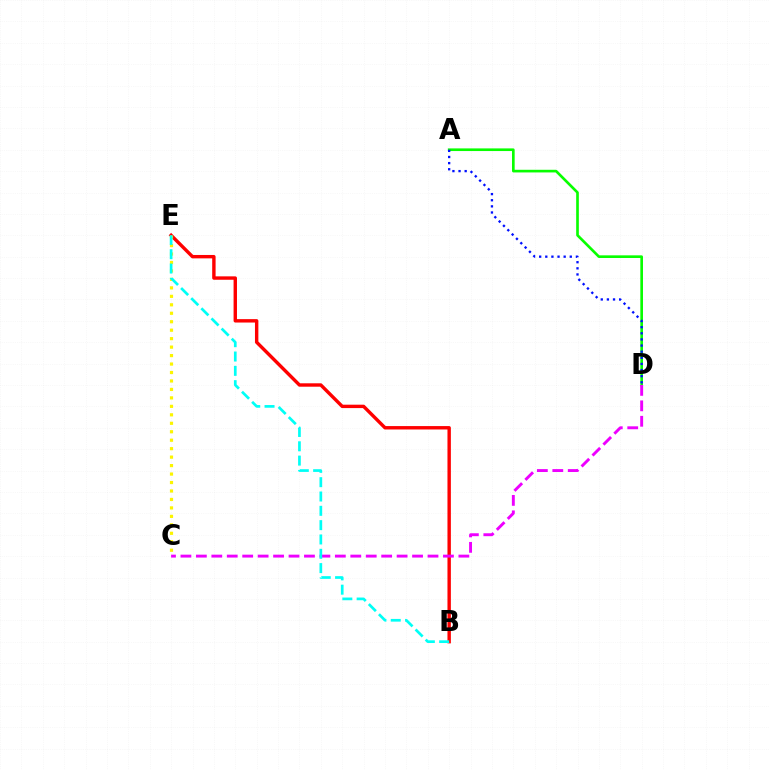{('A', 'D'): [{'color': '#08ff00', 'line_style': 'solid', 'thickness': 1.91}, {'color': '#0010ff', 'line_style': 'dotted', 'thickness': 1.66}], ('B', 'E'): [{'color': '#ff0000', 'line_style': 'solid', 'thickness': 2.45}, {'color': '#00fff6', 'line_style': 'dashed', 'thickness': 1.95}], ('C', 'E'): [{'color': '#fcf500', 'line_style': 'dotted', 'thickness': 2.3}], ('C', 'D'): [{'color': '#ee00ff', 'line_style': 'dashed', 'thickness': 2.1}]}